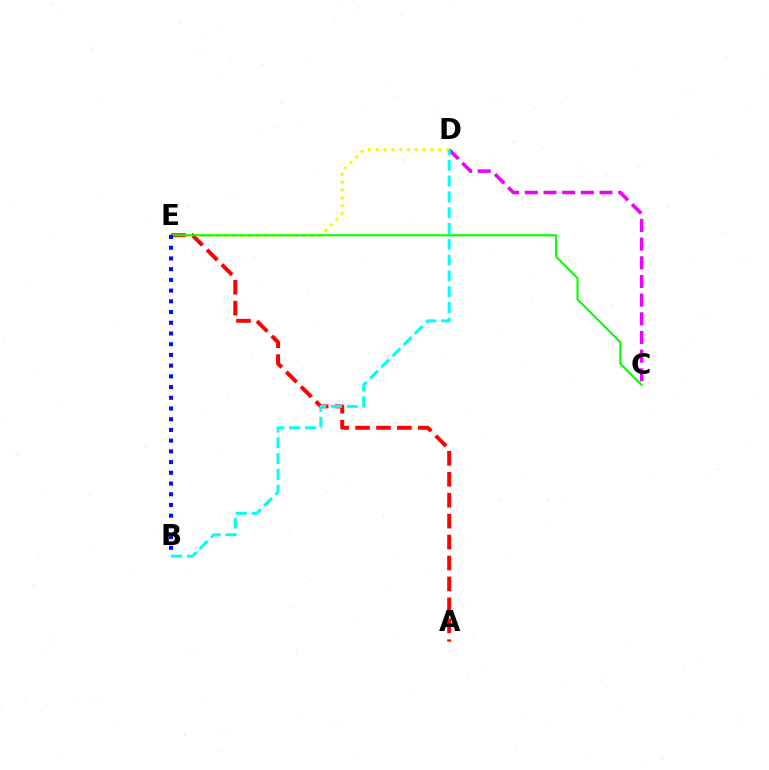{('D', 'E'): [{'color': '#fcf500', 'line_style': 'dotted', 'thickness': 2.13}], ('C', 'D'): [{'color': '#ee00ff', 'line_style': 'dashed', 'thickness': 2.54}], ('A', 'E'): [{'color': '#ff0000', 'line_style': 'dashed', 'thickness': 2.84}], ('B', 'D'): [{'color': '#00fff6', 'line_style': 'dashed', 'thickness': 2.15}], ('C', 'E'): [{'color': '#08ff00', 'line_style': 'solid', 'thickness': 1.52}], ('B', 'E'): [{'color': '#0010ff', 'line_style': 'dotted', 'thickness': 2.91}]}